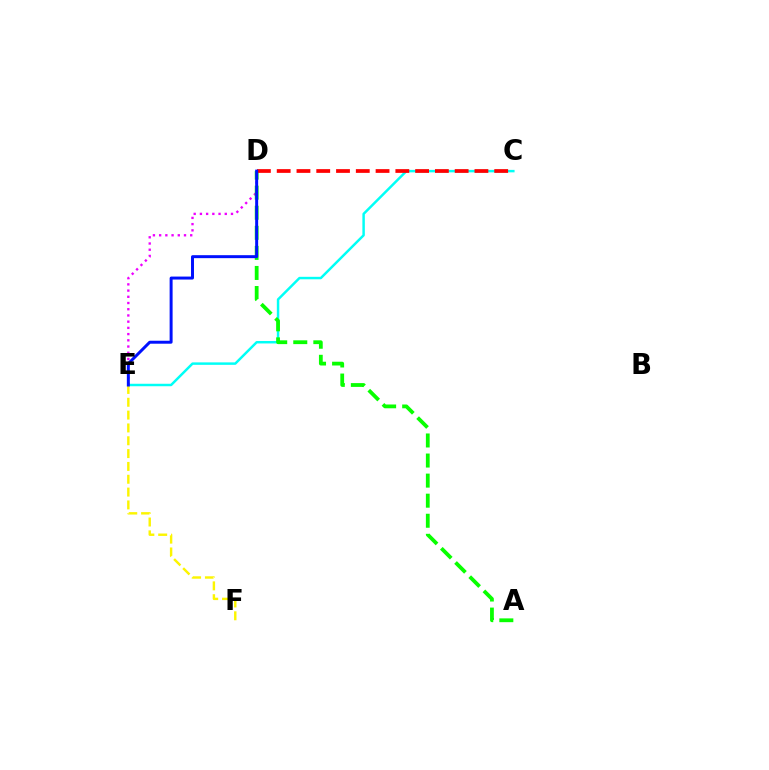{('C', 'E'): [{'color': '#00fff6', 'line_style': 'solid', 'thickness': 1.78}], ('D', 'E'): [{'color': '#ee00ff', 'line_style': 'dotted', 'thickness': 1.69}, {'color': '#0010ff', 'line_style': 'solid', 'thickness': 2.14}], ('A', 'D'): [{'color': '#08ff00', 'line_style': 'dashed', 'thickness': 2.73}], ('E', 'F'): [{'color': '#fcf500', 'line_style': 'dashed', 'thickness': 1.74}], ('C', 'D'): [{'color': '#ff0000', 'line_style': 'dashed', 'thickness': 2.69}]}